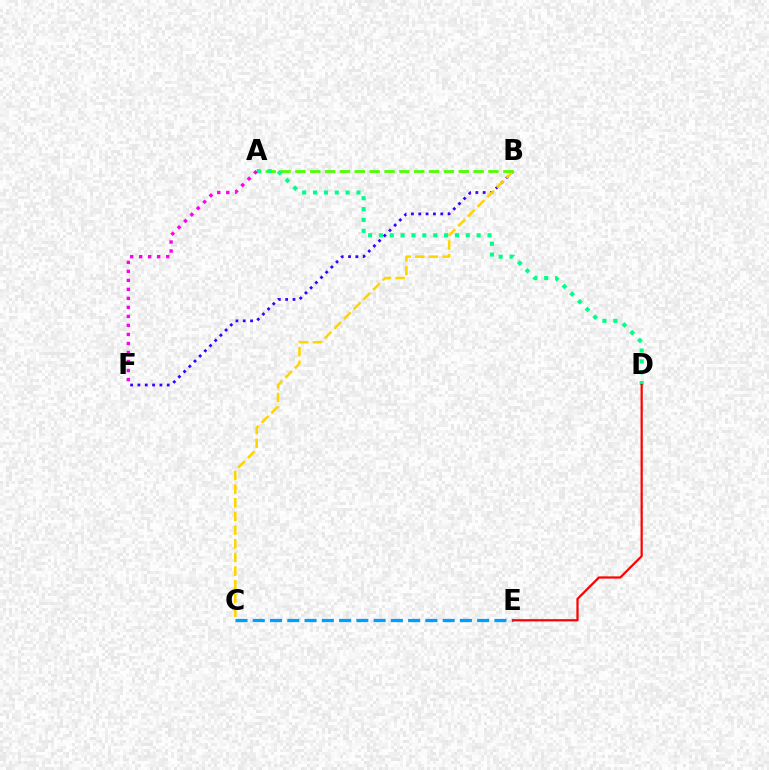{('C', 'E'): [{'color': '#009eff', 'line_style': 'dashed', 'thickness': 2.34}], ('B', 'F'): [{'color': '#3700ff', 'line_style': 'dotted', 'thickness': 1.99}], ('B', 'C'): [{'color': '#ffd500', 'line_style': 'dashed', 'thickness': 1.86}], ('A', 'B'): [{'color': '#4fff00', 'line_style': 'dashed', 'thickness': 2.02}], ('A', 'D'): [{'color': '#00ff86', 'line_style': 'dotted', 'thickness': 2.95}], ('D', 'E'): [{'color': '#ff0000', 'line_style': 'solid', 'thickness': 1.61}], ('A', 'F'): [{'color': '#ff00ed', 'line_style': 'dotted', 'thickness': 2.45}]}